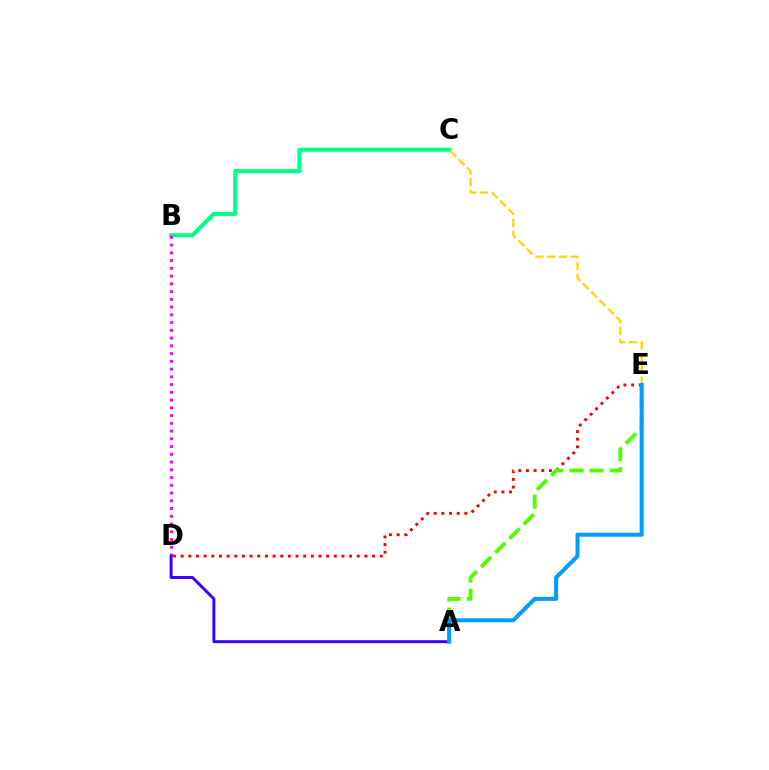{('B', 'C'): [{'color': '#00ff86', 'line_style': 'solid', 'thickness': 2.93}], ('B', 'D'): [{'color': '#ff00ed', 'line_style': 'dotted', 'thickness': 2.11}], ('A', 'D'): [{'color': '#3700ff', 'line_style': 'solid', 'thickness': 2.12}], ('D', 'E'): [{'color': '#ff0000', 'line_style': 'dotted', 'thickness': 2.08}], ('C', 'E'): [{'color': '#ffd500', 'line_style': 'dashed', 'thickness': 1.61}], ('A', 'E'): [{'color': '#4fff00', 'line_style': 'dashed', 'thickness': 2.73}, {'color': '#009eff', 'line_style': 'solid', 'thickness': 2.89}]}